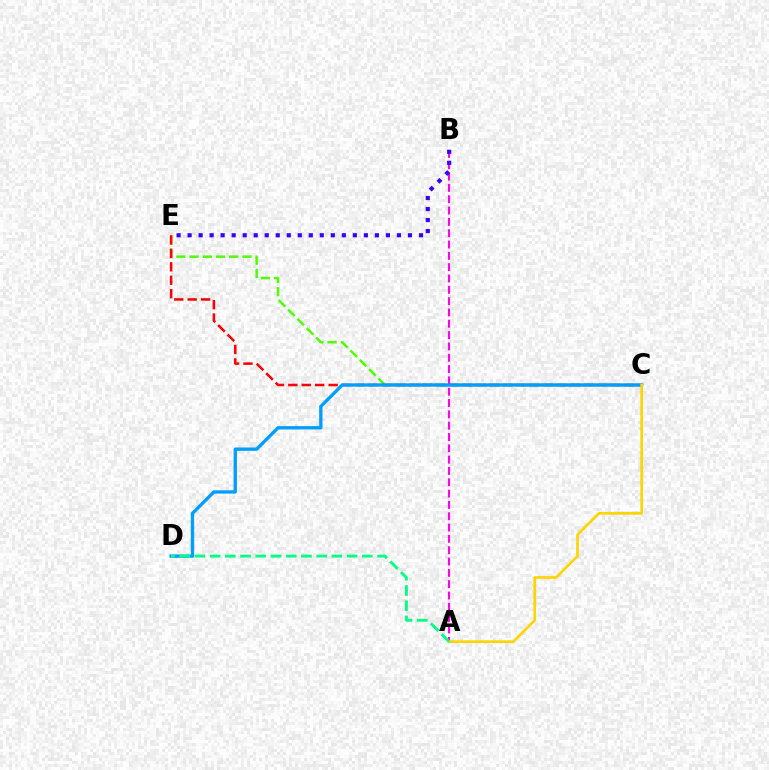{('C', 'E'): [{'color': '#4fff00', 'line_style': 'dashed', 'thickness': 1.8}, {'color': '#ff0000', 'line_style': 'dashed', 'thickness': 1.82}], ('A', 'B'): [{'color': '#ff00ed', 'line_style': 'dashed', 'thickness': 1.54}], ('C', 'D'): [{'color': '#009eff', 'line_style': 'solid', 'thickness': 2.39}], ('A', 'C'): [{'color': '#ffd500', 'line_style': 'solid', 'thickness': 1.93}], ('A', 'D'): [{'color': '#00ff86', 'line_style': 'dashed', 'thickness': 2.07}], ('B', 'E'): [{'color': '#3700ff', 'line_style': 'dotted', 'thickness': 2.99}]}